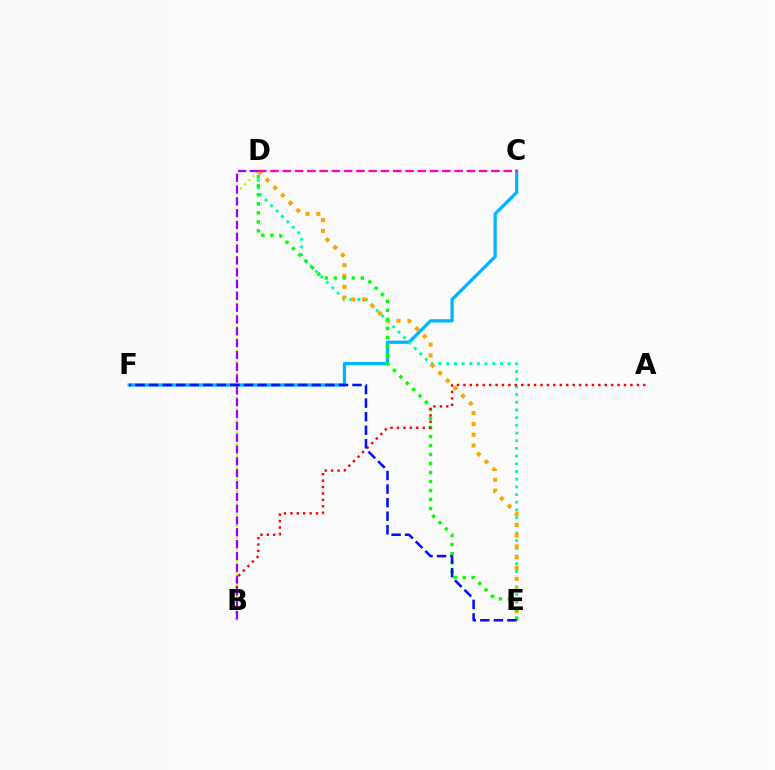{('C', 'F'): [{'color': '#00b5ff', 'line_style': 'solid', 'thickness': 2.35}], ('D', 'E'): [{'color': '#00ff9d', 'line_style': 'dotted', 'thickness': 2.09}, {'color': '#ffa500', 'line_style': 'dotted', 'thickness': 2.93}, {'color': '#08ff00', 'line_style': 'dotted', 'thickness': 2.45}], ('A', 'B'): [{'color': '#ff0000', 'line_style': 'dotted', 'thickness': 1.75}], ('B', 'D'): [{'color': '#b3ff00', 'line_style': 'dotted', 'thickness': 1.59}, {'color': '#9b00ff', 'line_style': 'dashed', 'thickness': 1.61}], ('E', 'F'): [{'color': '#0010ff', 'line_style': 'dashed', 'thickness': 1.84}], ('C', 'D'): [{'color': '#ff00bd', 'line_style': 'dashed', 'thickness': 1.67}]}